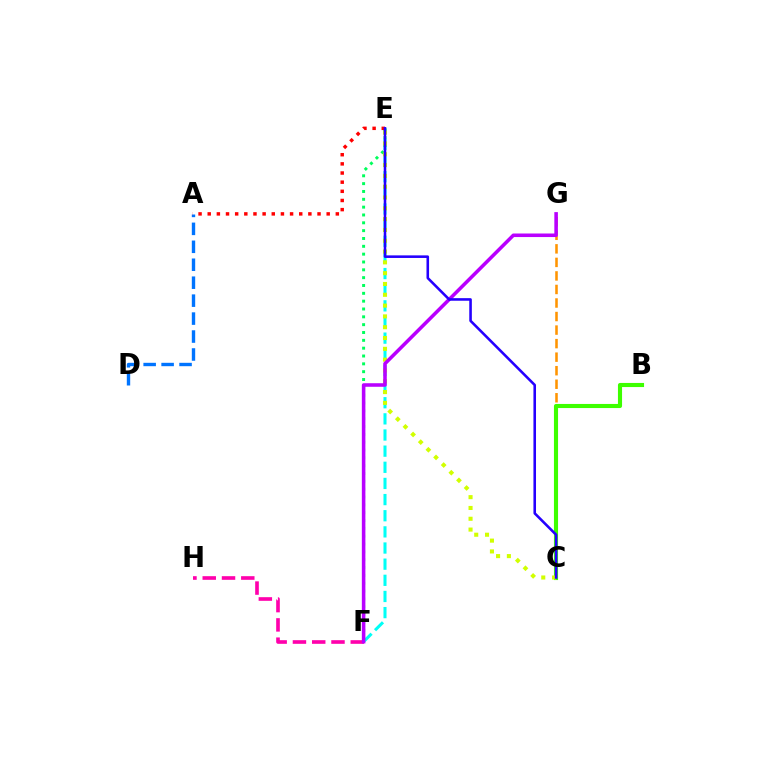{('A', 'D'): [{'color': '#0074ff', 'line_style': 'dashed', 'thickness': 2.44}], ('E', 'F'): [{'color': '#00fff6', 'line_style': 'dashed', 'thickness': 2.19}, {'color': '#00ff5c', 'line_style': 'dotted', 'thickness': 2.13}], ('F', 'H'): [{'color': '#ff00ac', 'line_style': 'dashed', 'thickness': 2.62}], ('C', 'G'): [{'color': '#ff9400', 'line_style': 'dashed', 'thickness': 1.84}], ('B', 'C'): [{'color': '#3dff00', 'line_style': 'solid', 'thickness': 2.96}], ('C', 'E'): [{'color': '#d1ff00', 'line_style': 'dotted', 'thickness': 2.94}, {'color': '#2500ff', 'line_style': 'solid', 'thickness': 1.86}], ('F', 'G'): [{'color': '#b900ff', 'line_style': 'solid', 'thickness': 2.56}], ('A', 'E'): [{'color': '#ff0000', 'line_style': 'dotted', 'thickness': 2.49}]}